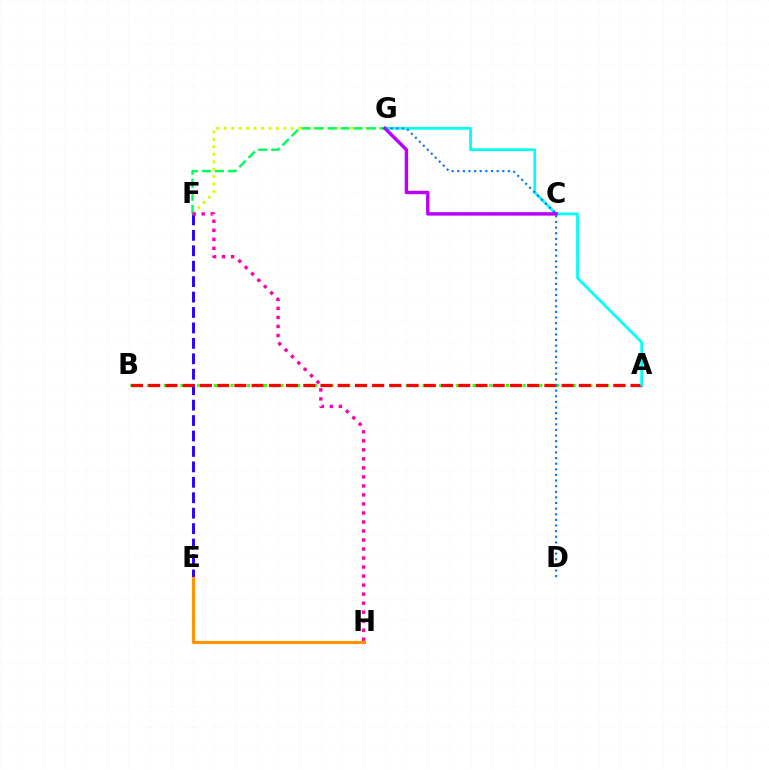{('E', 'F'): [{'color': '#2500ff', 'line_style': 'dashed', 'thickness': 2.1}], ('A', 'B'): [{'color': '#3dff00', 'line_style': 'dotted', 'thickness': 2.27}, {'color': '#ff0000', 'line_style': 'dashed', 'thickness': 2.34}], ('E', 'H'): [{'color': '#ff9400', 'line_style': 'solid', 'thickness': 2.25}], ('F', 'G'): [{'color': '#d1ff00', 'line_style': 'dotted', 'thickness': 2.02}, {'color': '#00ff5c', 'line_style': 'dashed', 'thickness': 1.77}], ('A', 'G'): [{'color': '#00fff6', 'line_style': 'solid', 'thickness': 1.98}], ('C', 'G'): [{'color': '#b900ff', 'line_style': 'solid', 'thickness': 2.47}], ('D', 'G'): [{'color': '#0074ff', 'line_style': 'dotted', 'thickness': 1.53}], ('F', 'H'): [{'color': '#ff00ac', 'line_style': 'dotted', 'thickness': 2.45}]}